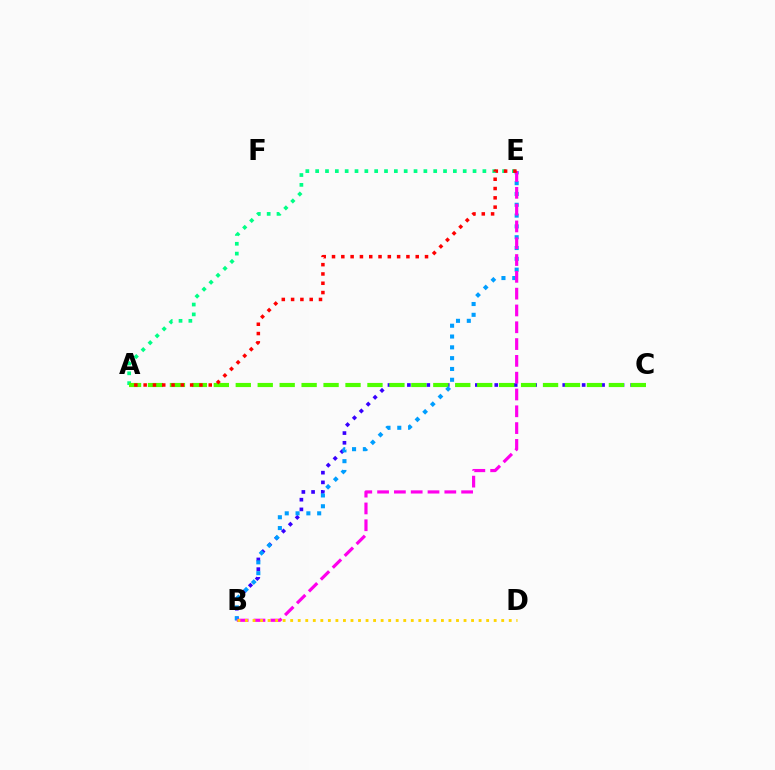{('A', 'E'): [{'color': '#00ff86', 'line_style': 'dotted', 'thickness': 2.67}, {'color': '#ff0000', 'line_style': 'dotted', 'thickness': 2.53}], ('B', 'C'): [{'color': '#3700ff', 'line_style': 'dotted', 'thickness': 2.64}], ('A', 'C'): [{'color': '#4fff00', 'line_style': 'dashed', 'thickness': 2.98}], ('B', 'E'): [{'color': '#009eff', 'line_style': 'dotted', 'thickness': 2.94}, {'color': '#ff00ed', 'line_style': 'dashed', 'thickness': 2.28}], ('B', 'D'): [{'color': '#ffd500', 'line_style': 'dotted', 'thickness': 2.05}]}